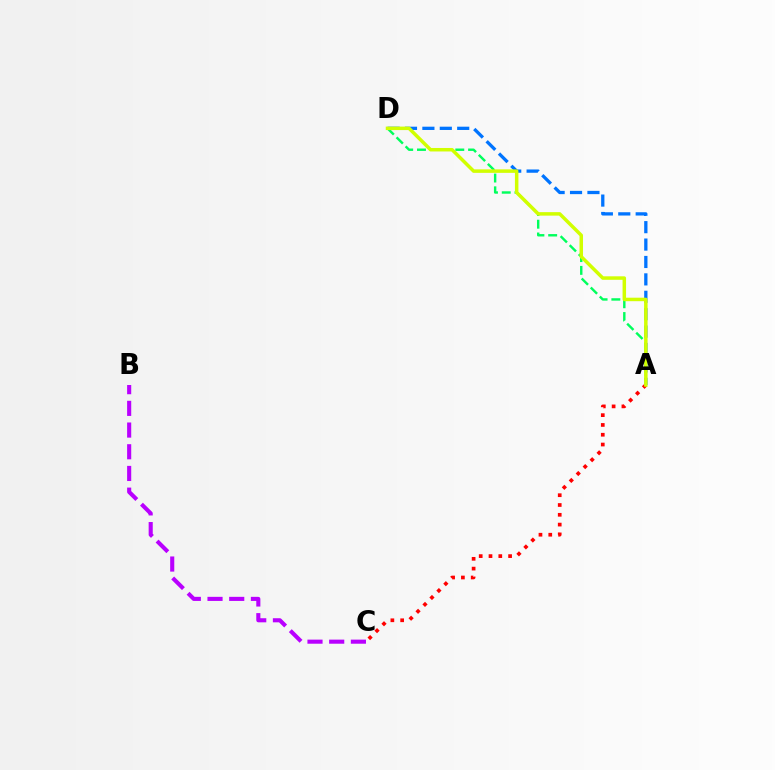{('A', 'D'): [{'color': '#0074ff', 'line_style': 'dashed', 'thickness': 2.37}, {'color': '#00ff5c', 'line_style': 'dashed', 'thickness': 1.74}, {'color': '#d1ff00', 'line_style': 'solid', 'thickness': 2.51}], ('B', 'C'): [{'color': '#b900ff', 'line_style': 'dashed', 'thickness': 2.95}], ('A', 'C'): [{'color': '#ff0000', 'line_style': 'dotted', 'thickness': 2.66}]}